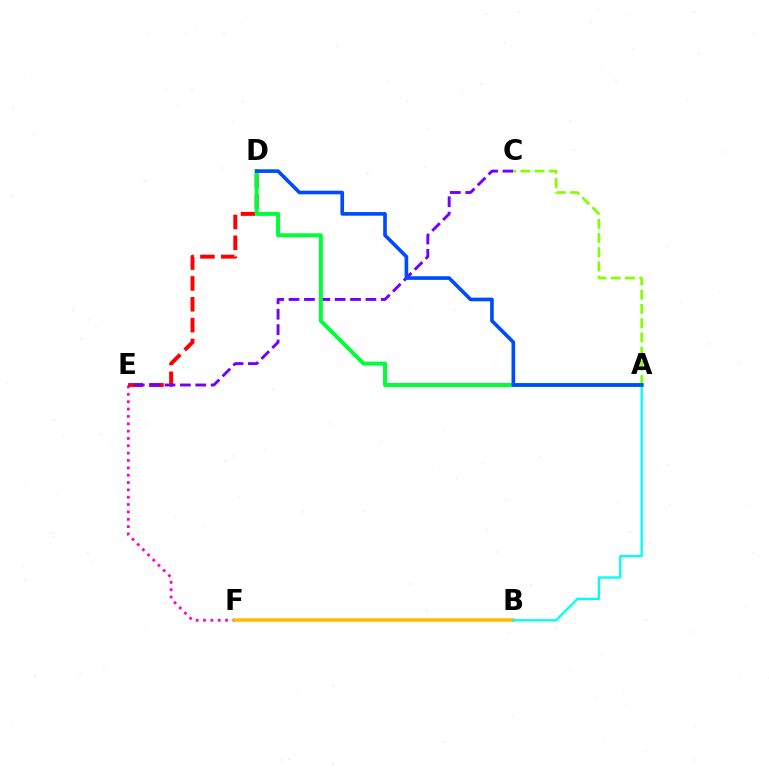{('E', 'F'): [{'color': '#ff00cf', 'line_style': 'dotted', 'thickness': 2.0}], ('D', 'E'): [{'color': '#ff0000', 'line_style': 'dashed', 'thickness': 2.83}], ('C', 'E'): [{'color': '#7200ff', 'line_style': 'dashed', 'thickness': 2.09}], ('A', 'C'): [{'color': '#84ff00', 'line_style': 'dashed', 'thickness': 1.93}], ('B', 'F'): [{'color': '#ffbd00', 'line_style': 'solid', 'thickness': 2.53}], ('A', 'B'): [{'color': '#00fff6', 'line_style': 'solid', 'thickness': 1.68}], ('A', 'D'): [{'color': '#00ff39', 'line_style': 'solid', 'thickness': 2.88}, {'color': '#004bff', 'line_style': 'solid', 'thickness': 2.62}]}